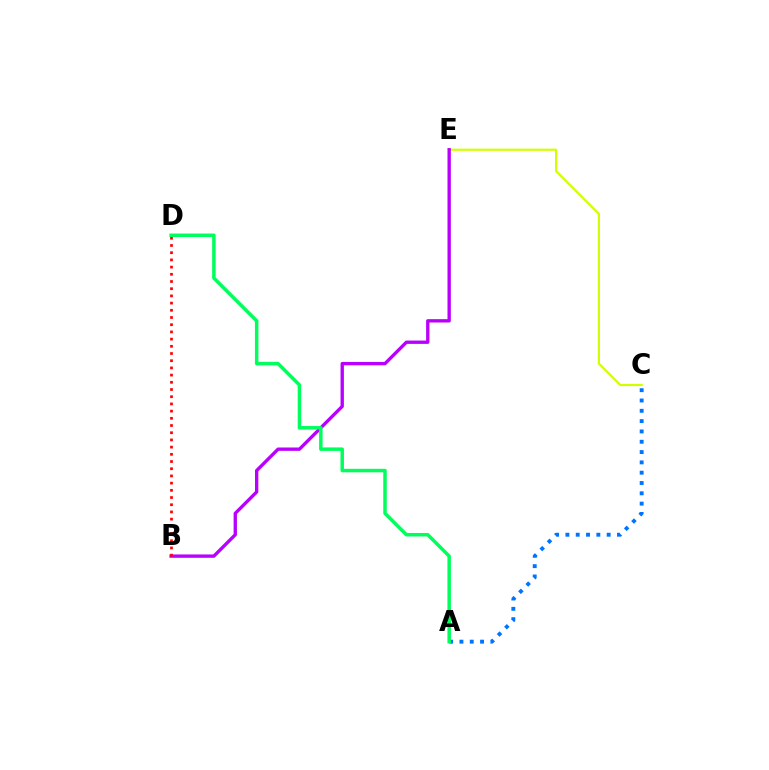{('C', 'E'): [{'color': '#d1ff00', 'line_style': 'solid', 'thickness': 1.58}], ('B', 'E'): [{'color': '#b900ff', 'line_style': 'solid', 'thickness': 2.41}], ('B', 'D'): [{'color': '#ff0000', 'line_style': 'dotted', 'thickness': 1.96}], ('A', 'C'): [{'color': '#0074ff', 'line_style': 'dotted', 'thickness': 2.8}], ('A', 'D'): [{'color': '#00ff5c', 'line_style': 'solid', 'thickness': 2.51}]}